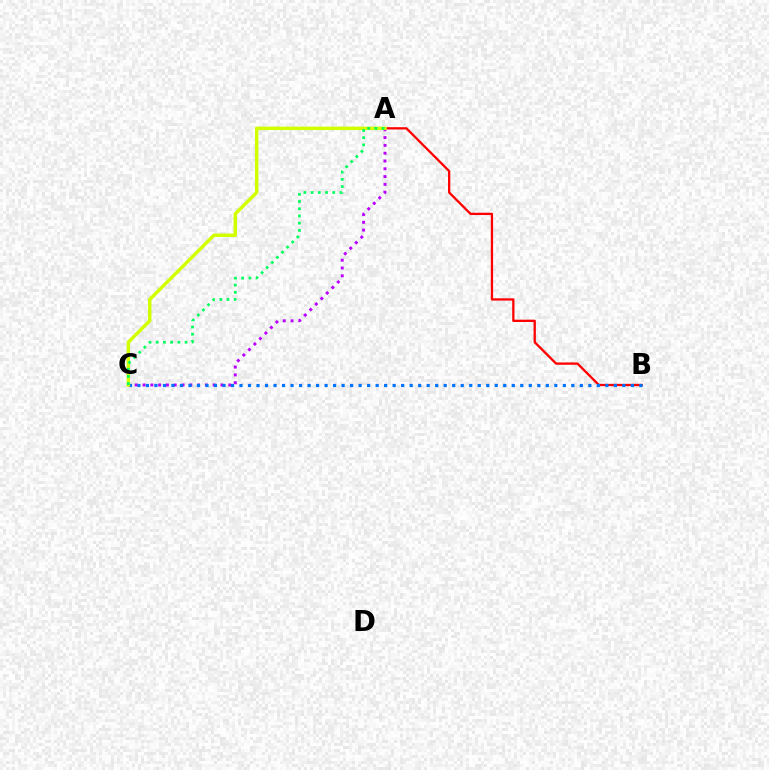{('A', 'B'): [{'color': '#ff0000', 'line_style': 'solid', 'thickness': 1.65}], ('A', 'C'): [{'color': '#b900ff', 'line_style': 'dotted', 'thickness': 2.12}, {'color': '#d1ff00', 'line_style': 'solid', 'thickness': 2.5}, {'color': '#00ff5c', 'line_style': 'dotted', 'thickness': 1.96}], ('B', 'C'): [{'color': '#0074ff', 'line_style': 'dotted', 'thickness': 2.31}]}